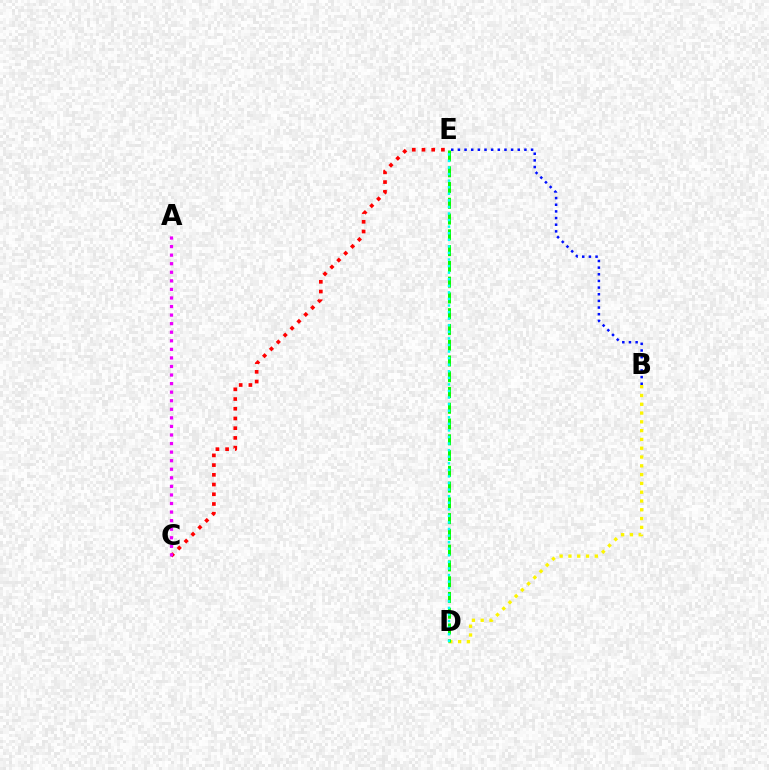{('B', 'D'): [{'color': '#fcf500', 'line_style': 'dotted', 'thickness': 2.39}], ('D', 'E'): [{'color': '#08ff00', 'line_style': 'dashed', 'thickness': 2.14}, {'color': '#00fff6', 'line_style': 'dotted', 'thickness': 1.79}], ('C', 'E'): [{'color': '#ff0000', 'line_style': 'dotted', 'thickness': 2.64}], ('B', 'E'): [{'color': '#0010ff', 'line_style': 'dotted', 'thickness': 1.81}], ('A', 'C'): [{'color': '#ee00ff', 'line_style': 'dotted', 'thickness': 2.33}]}